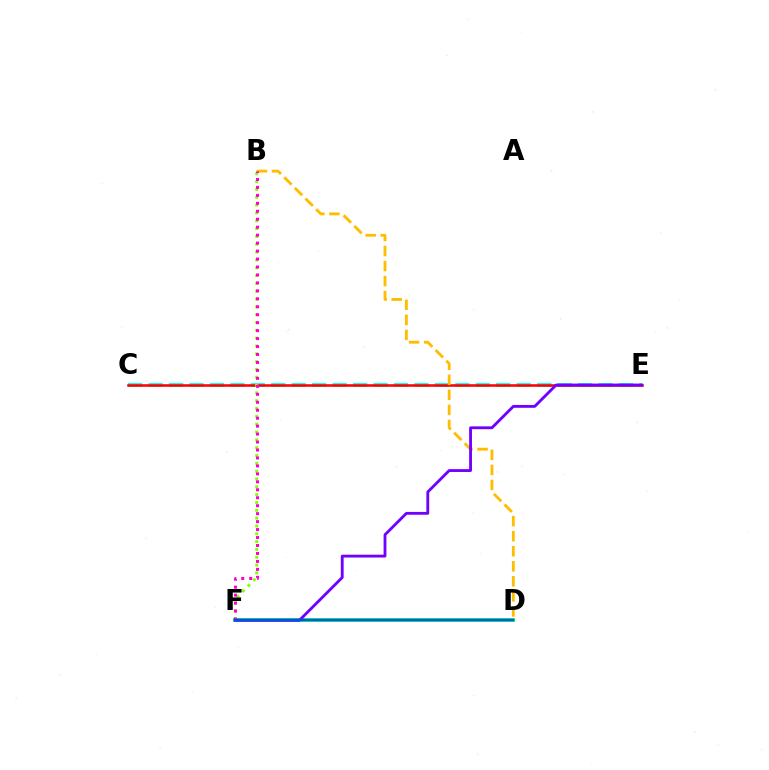{('C', 'E'): [{'color': '#00fff6', 'line_style': 'dashed', 'thickness': 2.78}, {'color': '#ff0000', 'line_style': 'solid', 'thickness': 1.83}], ('B', 'D'): [{'color': '#ffbd00', 'line_style': 'dashed', 'thickness': 2.04}], ('B', 'F'): [{'color': '#84ff00', 'line_style': 'dotted', 'thickness': 2.13}, {'color': '#ff00cf', 'line_style': 'dotted', 'thickness': 2.16}], ('D', 'F'): [{'color': '#00ff39', 'line_style': 'solid', 'thickness': 2.78}, {'color': '#004bff', 'line_style': 'solid', 'thickness': 1.71}], ('E', 'F'): [{'color': '#7200ff', 'line_style': 'solid', 'thickness': 2.05}]}